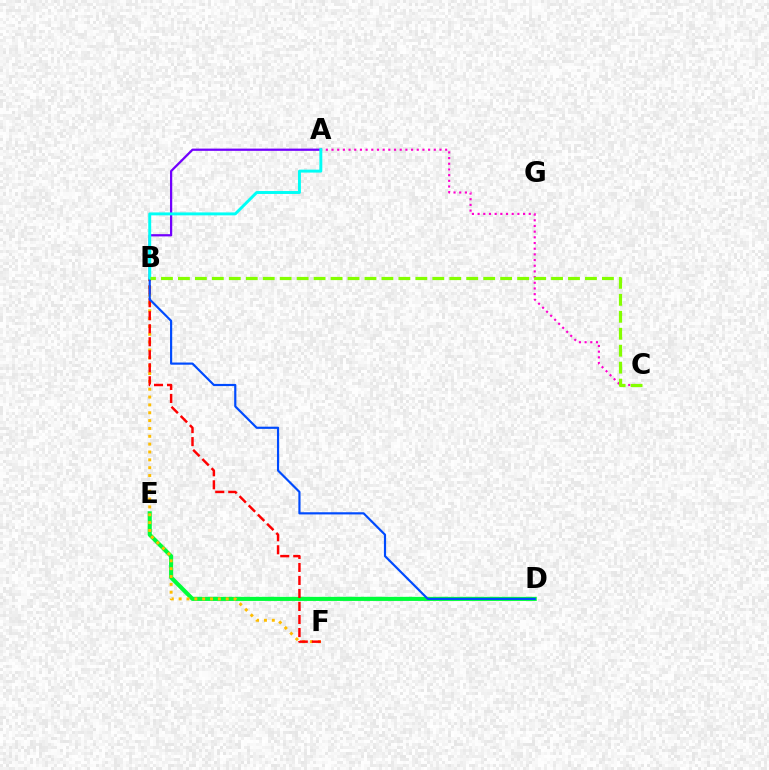{('D', 'E'): [{'color': '#00ff39', 'line_style': 'solid', 'thickness': 2.95}], ('B', 'F'): [{'color': '#ffbd00', 'line_style': 'dotted', 'thickness': 2.13}, {'color': '#ff0000', 'line_style': 'dashed', 'thickness': 1.77}], ('A', 'C'): [{'color': '#ff00cf', 'line_style': 'dotted', 'thickness': 1.54}], ('A', 'B'): [{'color': '#7200ff', 'line_style': 'solid', 'thickness': 1.62}, {'color': '#00fff6', 'line_style': 'solid', 'thickness': 2.11}], ('B', 'D'): [{'color': '#004bff', 'line_style': 'solid', 'thickness': 1.57}], ('B', 'C'): [{'color': '#84ff00', 'line_style': 'dashed', 'thickness': 2.3}]}